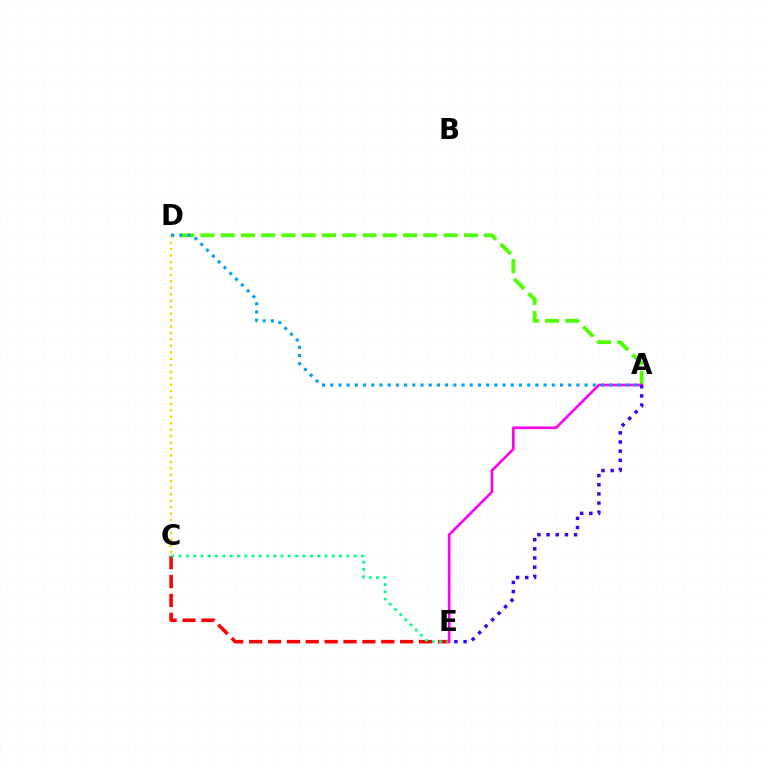{('C', 'D'): [{'color': '#ffd500', 'line_style': 'dotted', 'thickness': 1.75}], ('C', 'E'): [{'color': '#ff0000', 'line_style': 'dashed', 'thickness': 2.56}, {'color': '#00ff86', 'line_style': 'dotted', 'thickness': 1.98}], ('A', 'D'): [{'color': '#4fff00', 'line_style': 'dashed', 'thickness': 2.75}, {'color': '#009eff', 'line_style': 'dotted', 'thickness': 2.23}], ('A', 'E'): [{'color': '#ff00ed', 'line_style': 'solid', 'thickness': 1.89}, {'color': '#3700ff', 'line_style': 'dotted', 'thickness': 2.49}]}